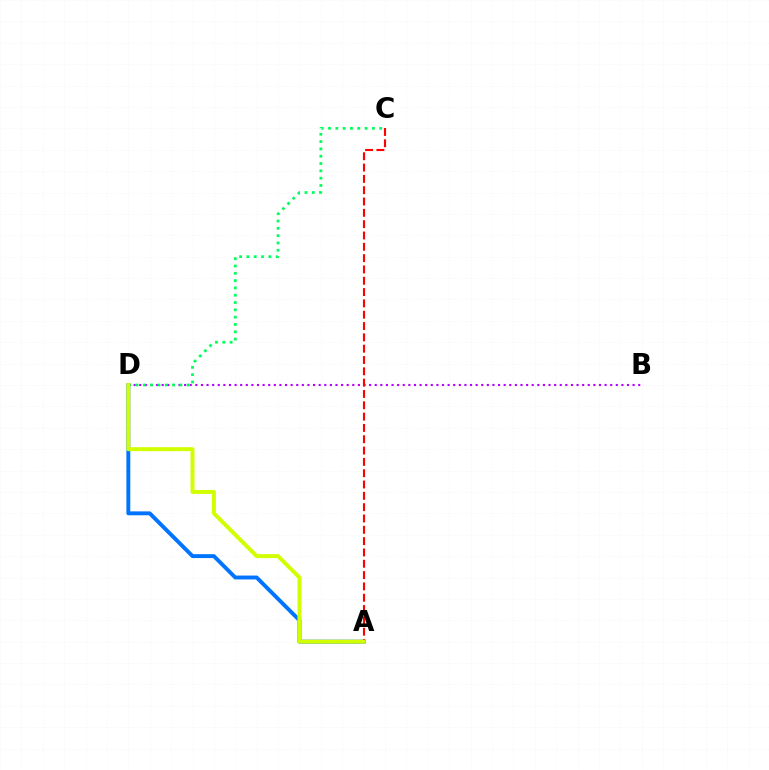{('B', 'D'): [{'color': '#b900ff', 'line_style': 'dotted', 'thickness': 1.52}], ('C', 'D'): [{'color': '#00ff5c', 'line_style': 'dotted', 'thickness': 1.99}], ('A', 'D'): [{'color': '#0074ff', 'line_style': 'solid', 'thickness': 2.81}, {'color': '#d1ff00', 'line_style': 'solid', 'thickness': 2.85}], ('A', 'C'): [{'color': '#ff0000', 'line_style': 'dashed', 'thickness': 1.54}]}